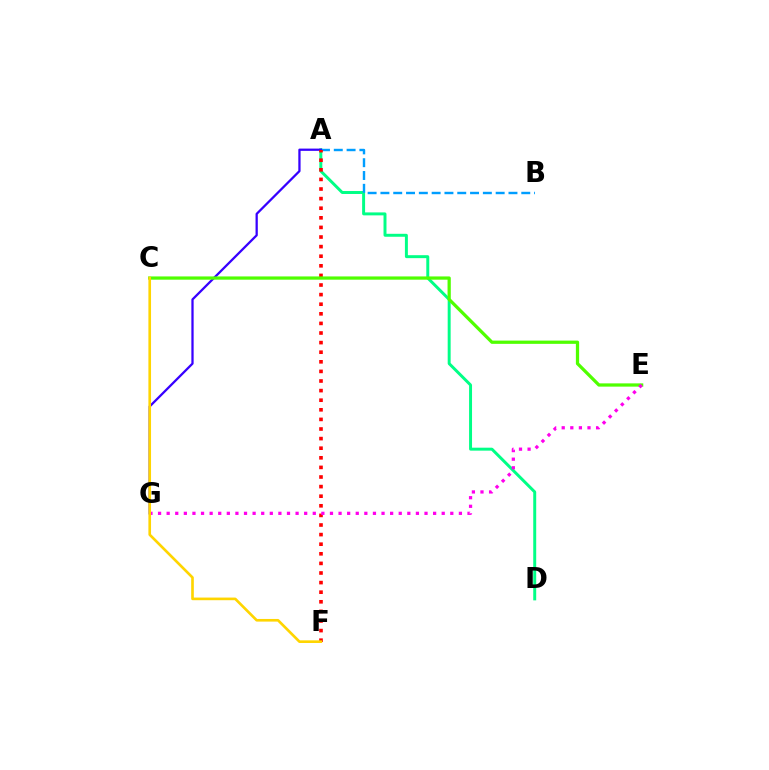{('A', 'D'): [{'color': '#00ff86', 'line_style': 'solid', 'thickness': 2.13}], ('A', 'B'): [{'color': '#009eff', 'line_style': 'dashed', 'thickness': 1.74}], ('A', 'G'): [{'color': '#3700ff', 'line_style': 'solid', 'thickness': 1.63}], ('A', 'F'): [{'color': '#ff0000', 'line_style': 'dotted', 'thickness': 2.61}], ('C', 'E'): [{'color': '#4fff00', 'line_style': 'solid', 'thickness': 2.34}], ('E', 'G'): [{'color': '#ff00ed', 'line_style': 'dotted', 'thickness': 2.34}], ('C', 'F'): [{'color': '#ffd500', 'line_style': 'solid', 'thickness': 1.9}]}